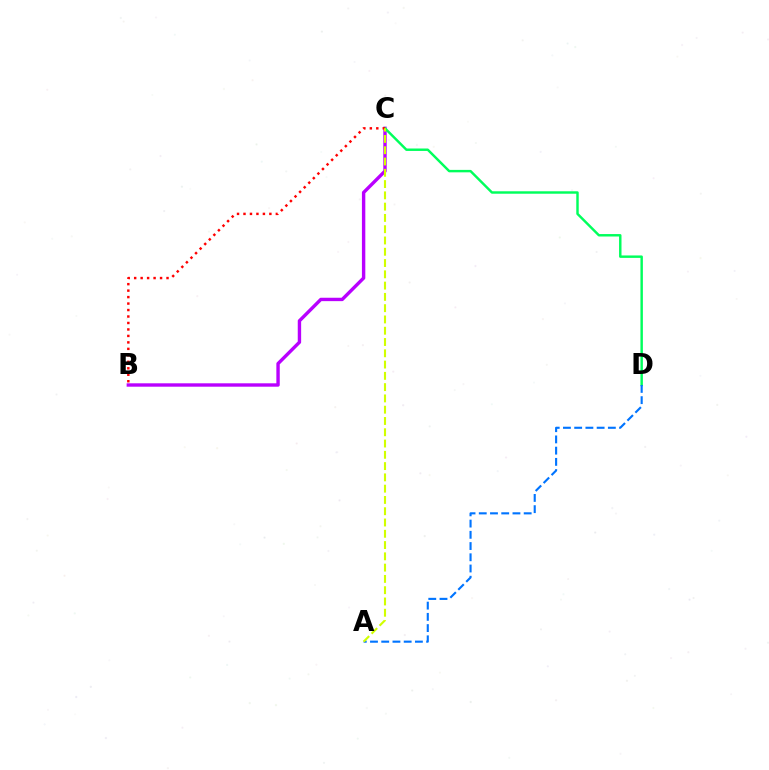{('B', 'C'): [{'color': '#b900ff', 'line_style': 'solid', 'thickness': 2.44}, {'color': '#ff0000', 'line_style': 'dotted', 'thickness': 1.76}], ('C', 'D'): [{'color': '#00ff5c', 'line_style': 'solid', 'thickness': 1.76}], ('A', 'D'): [{'color': '#0074ff', 'line_style': 'dashed', 'thickness': 1.53}], ('A', 'C'): [{'color': '#d1ff00', 'line_style': 'dashed', 'thickness': 1.53}]}